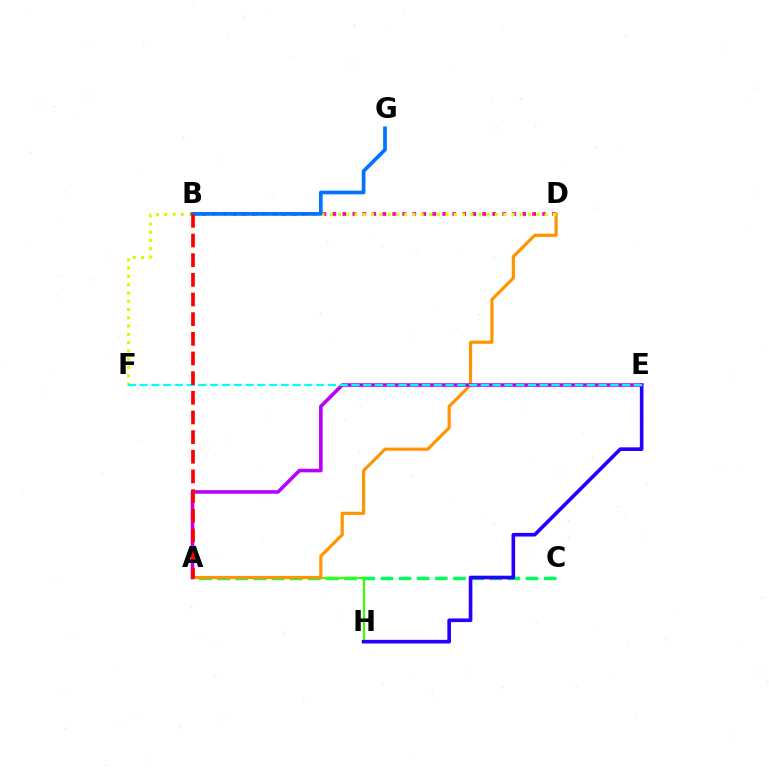{('B', 'D'): [{'color': '#ff00ac', 'line_style': 'dotted', 'thickness': 2.71}], ('A', 'C'): [{'color': '#00ff5c', 'line_style': 'dashed', 'thickness': 2.46}], ('A', 'H'): [{'color': '#3dff00', 'line_style': 'solid', 'thickness': 1.57}], ('E', 'H'): [{'color': '#2500ff', 'line_style': 'solid', 'thickness': 2.62}], ('A', 'D'): [{'color': '#ff9400', 'line_style': 'solid', 'thickness': 2.27}], ('A', 'E'): [{'color': '#b900ff', 'line_style': 'solid', 'thickness': 2.58}], ('D', 'F'): [{'color': '#d1ff00', 'line_style': 'dotted', 'thickness': 2.25}], ('E', 'F'): [{'color': '#00fff6', 'line_style': 'dashed', 'thickness': 1.6}], ('B', 'G'): [{'color': '#0074ff', 'line_style': 'solid', 'thickness': 2.66}], ('A', 'B'): [{'color': '#ff0000', 'line_style': 'dashed', 'thickness': 2.67}]}